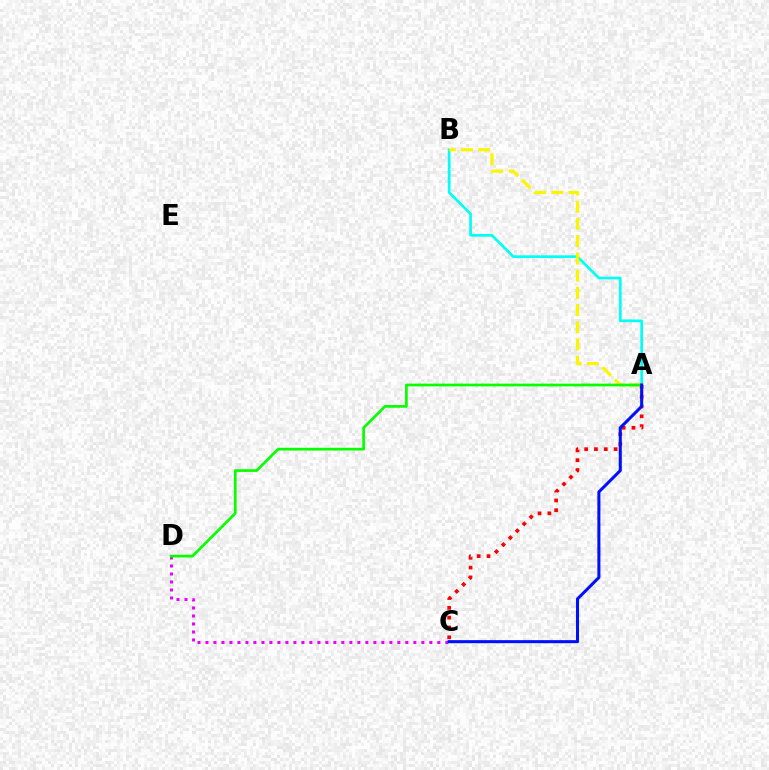{('C', 'D'): [{'color': '#ee00ff', 'line_style': 'dotted', 'thickness': 2.17}], ('A', 'B'): [{'color': '#00fff6', 'line_style': 'solid', 'thickness': 1.94}, {'color': '#fcf500', 'line_style': 'dashed', 'thickness': 2.34}], ('A', 'C'): [{'color': '#ff0000', 'line_style': 'dotted', 'thickness': 2.67}, {'color': '#0010ff', 'line_style': 'solid', 'thickness': 2.19}], ('A', 'D'): [{'color': '#08ff00', 'line_style': 'solid', 'thickness': 1.95}]}